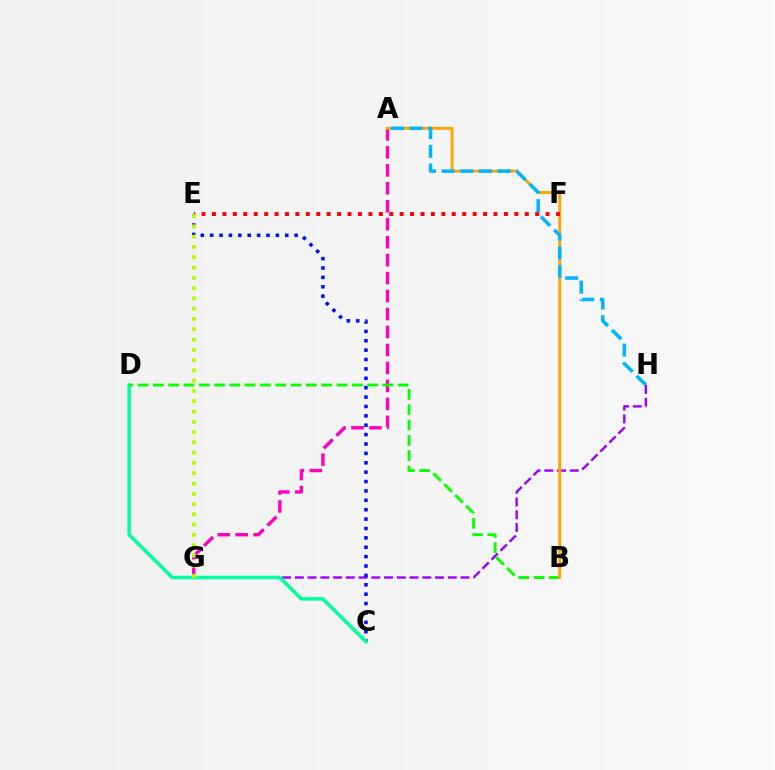{('A', 'G'): [{'color': '#ff00bd', 'line_style': 'dashed', 'thickness': 2.44}], ('G', 'H'): [{'color': '#9b00ff', 'line_style': 'dashed', 'thickness': 1.73}], ('C', 'E'): [{'color': '#0010ff', 'line_style': 'dotted', 'thickness': 2.55}], ('C', 'D'): [{'color': '#00ff9d', 'line_style': 'solid', 'thickness': 2.54}], ('B', 'D'): [{'color': '#08ff00', 'line_style': 'dashed', 'thickness': 2.08}], ('A', 'B'): [{'color': '#ffa500', 'line_style': 'solid', 'thickness': 2.11}], ('A', 'H'): [{'color': '#00b5ff', 'line_style': 'dashed', 'thickness': 2.54}], ('E', 'F'): [{'color': '#ff0000', 'line_style': 'dotted', 'thickness': 2.83}], ('E', 'G'): [{'color': '#b3ff00', 'line_style': 'dotted', 'thickness': 2.79}]}